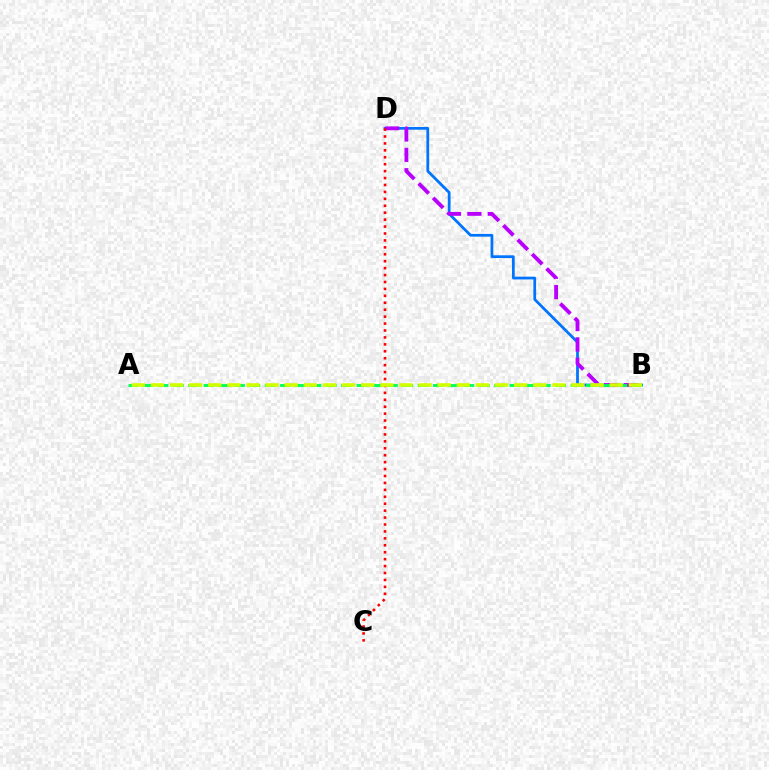{('B', 'D'): [{'color': '#0074ff', 'line_style': 'solid', 'thickness': 1.98}, {'color': '#b900ff', 'line_style': 'dashed', 'thickness': 2.77}], ('C', 'D'): [{'color': '#ff0000', 'line_style': 'dotted', 'thickness': 1.88}], ('A', 'B'): [{'color': '#00ff5c', 'line_style': 'dashed', 'thickness': 2.08}, {'color': '#d1ff00', 'line_style': 'dashed', 'thickness': 2.6}]}